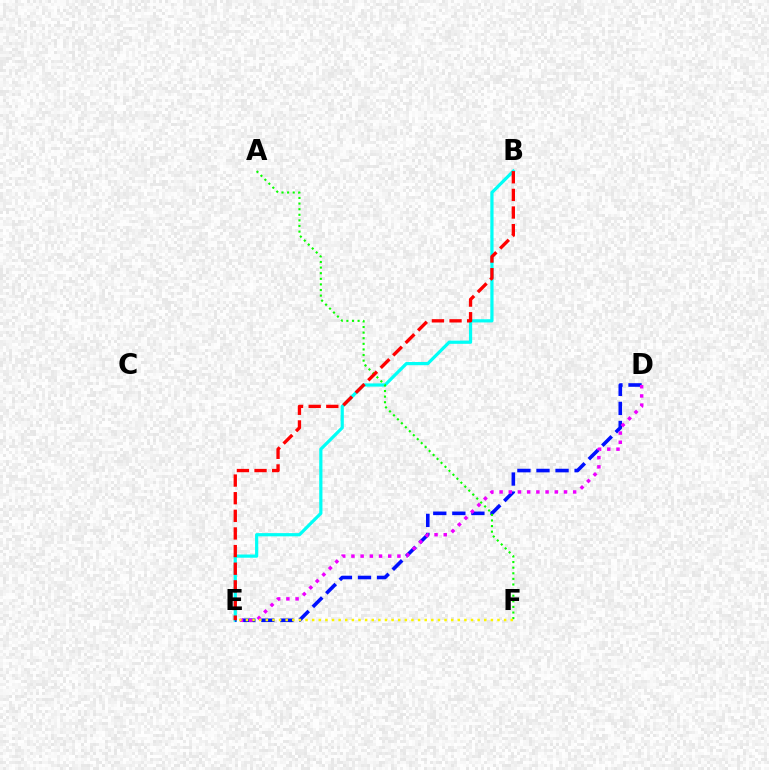{('B', 'E'): [{'color': '#00fff6', 'line_style': 'solid', 'thickness': 2.31}, {'color': '#ff0000', 'line_style': 'dashed', 'thickness': 2.4}], ('D', 'E'): [{'color': '#0010ff', 'line_style': 'dashed', 'thickness': 2.59}, {'color': '#ee00ff', 'line_style': 'dotted', 'thickness': 2.5}], ('A', 'F'): [{'color': '#08ff00', 'line_style': 'dotted', 'thickness': 1.52}], ('E', 'F'): [{'color': '#fcf500', 'line_style': 'dotted', 'thickness': 1.8}]}